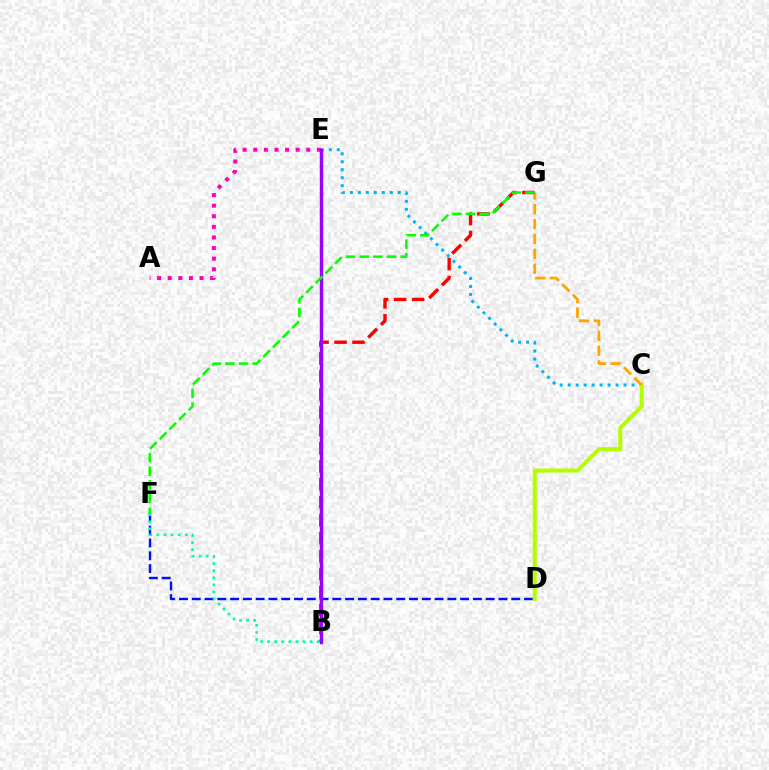{('C', 'E'): [{'color': '#00b5ff', 'line_style': 'dotted', 'thickness': 2.17}], ('D', 'F'): [{'color': '#0010ff', 'line_style': 'dashed', 'thickness': 1.74}], ('C', 'D'): [{'color': '#b3ff00', 'line_style': 'solid', 'thickness': 2.91}], ('C', 'G'): [{'color': '#ffa500', 'line_style': 'dashed', 'thickness': 2.02}], ('A', 'E'): [{'color': '#ff00bd', 'line_style': 'dotted', 'thickness': 2.88}], ('B', 'G'): [{'color': '#ff0000', 'line_style': 'dashed', 'thickness': 2.44}], ('B', 'F'): [{'color': '#00ff9d', 'line_style': 'dotted', 'thickness': 1.92}], ('B', 'E'): [{'color': '#9b00ff', 'line_style': 'solid', 'thickness': 2.47}], ('F', 'G'): [{'color': '#08ff00', 'line_style': 'dashed', 'thickness': 1.86}]}